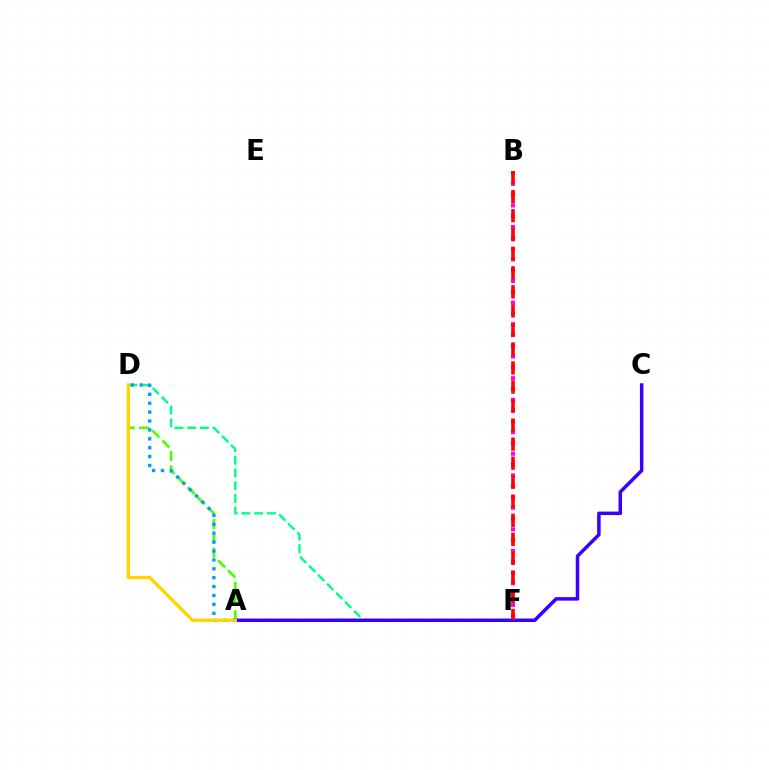{('D', 'F'): [{'color': '#00ff86', 'line_style': 'dashed', 'thickness': 1.73}], ('A', 'D'): [{'color': '#4fff00', 'line_style': 'dashed', 'thickness': 1.94}, {'color': '#009eff', 'line_style': 'dotted', 'thickness': 2.42}, {'color': '#ffd500', 'line_style': 'solid', 'thickness': 2.37}], ('A', 'C'): [{'color': '#3700ff', 'line_style': 'solid', 'thickness': 2.52}], ('B', 'F'): [{'color': '#ff00ed', 'line_style': 'dotted', 'thickness': 2.93}, {'color': '#ff0000', 'line_style': 'dashed', 'thickness': 2.59}]}